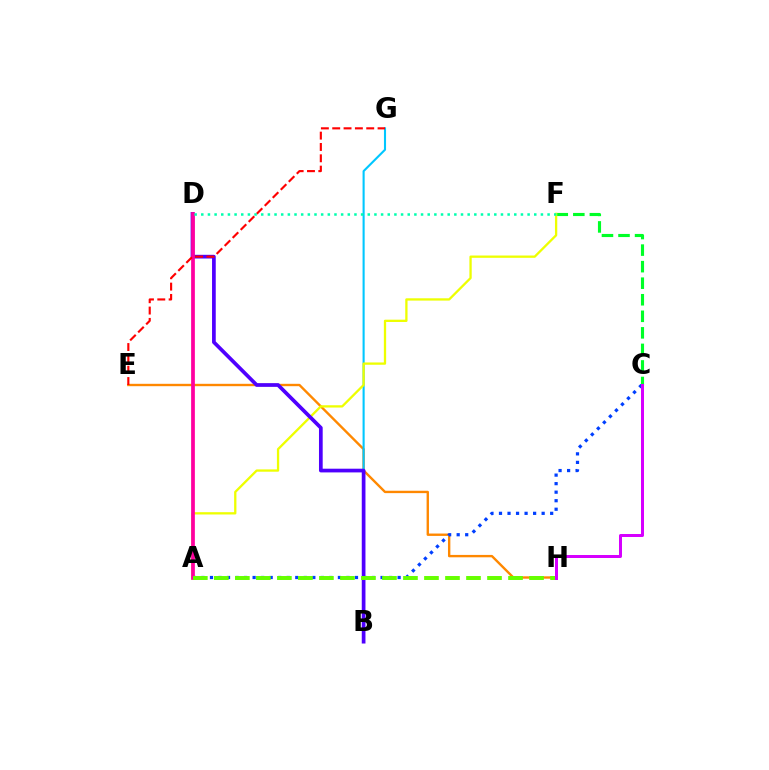{('E', 'H'): [{'color': '#ff8800', 'line_style': 'solid', 'thickness': 1.71}], ('B', 'G'): [{'color': '#00c7ff', 'line_style': 'solid', 'thickness': 1.51}], ('C', 'F'): [{'color': '#00ff27', 'line_style': 'dashed', 'thickness': 2.25}], ('A', 'F'): [{'color': '#eeff00', 'line_style': 'solid', 'thickness': 1.66}], ('B', 'D'): [{'color': '#4f00ff', 'line_style': 'solid', 'thickness': 2.67}], ('A', 'C'): [{'color': '#003fff', 'line_style': 'dotted', 'thickness': 2.32}], ('A', 'D'): [{'color': '#ff00a0', 'line_style': 'solid', 'thickness': 2.69}], ('E', 'G'): [{'color': '#ff0000', 'line_style': 'dashed', 'thickness': 1.54}], ('A', 'H'): [{'color': '#66ff00', 'line_style': 'dashed', 'thickness': 2.85}], ('C', 'H'): [{'color': '#d600ff', 'line_style': 'solid', 'thickness': 2.16}], ('D', 'F'): [{'color': '#00ffaf', 'line_style': 'dotted', 'thickness': 1.81}]}